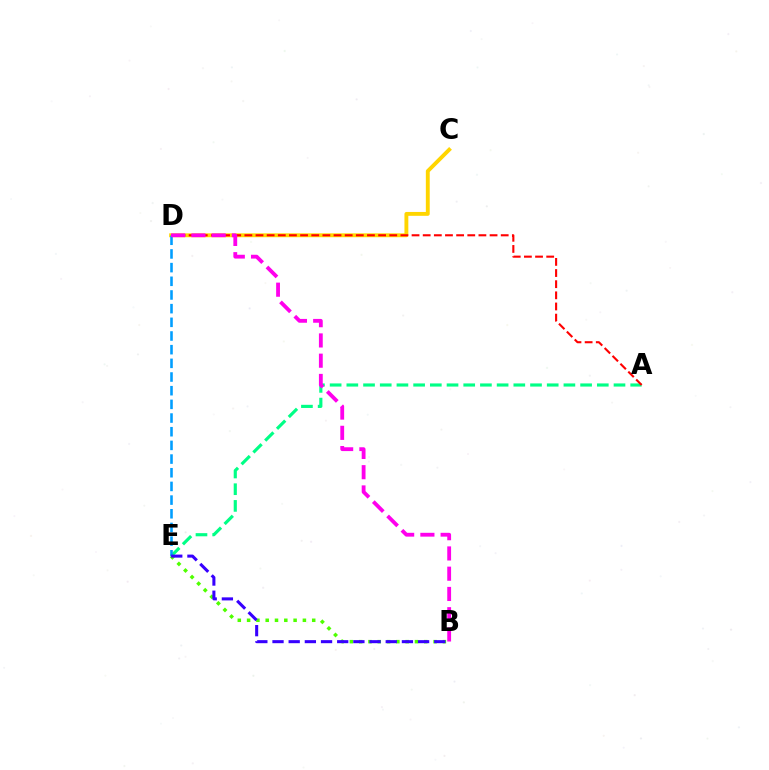{('A', 'E'): [{'color': '#00ff86', 'line_style': 'dashed', 'thickness': 2.27}], ('C', 'D'): [{'color': '#ffd500', 'line_style': 'solid', 'thickness': 2.79}], ('A', 'D'): [{'color': '#ff0000', 'line_style': 'dashed', 'thickness': 1.51}], ('D', 'E'): [{'color': '#009eff', 'line_style': 'dashed', 'thickness': 1.86}], ('B', 'E'): [{'color': '#4fff00', 'line_style': 'dotted', 'thickness': 2.53}, {'color': '#3700ff', 'line_style': 'dashed', 'thickness': 2.2}], ('B', 'D'): [{'color': '#ff00ed', 'line_style': 'dashed', 'thickness': 2.75}]}